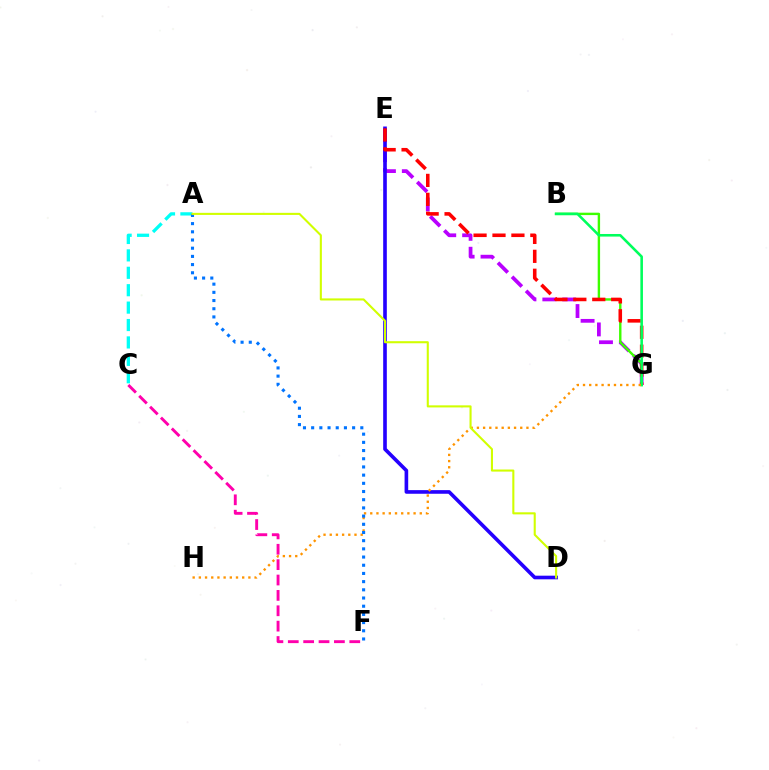{('E', 'G'): [{'color': '#b900ff', 'line_style': 'dashed', 'thickness': 2.7}, {'color': '#ff0000', 'line_style': 'dashed', 'thickness': 2.57}], ('D', 'E'): [{'color': '#2500ff', 'line_style': 'solid', 'thickness': 2.62}], ('B', 'G'): [{'color': '#3dff00', 'line_style': 'solid', 'thickness': 1.73}, {'color': '#00ff5c', 'line_style': 'solid', 'thickness': 1.86}], ('A', 'C'): [{'color': '#00fff6', 'line_style': 'dashed', 'thickness': 2.37}], ('C', 'F'): [{'color': '#ff00ac', 'line_style': 'dashed', 'thickness': 2.09}], ('G', 'H'): [{'color': '#ff9400', 'line_style': 'dotted', 'thickness': 1.68}], ('A', 'F'): [{'color': '#0074ff', 'line_style': 'dotted', 'thickness': 2.23}], ('A', 'D'): [{'color': '#d1ff00', 'line_style': 'solid', 'thickness': 1.5}]}